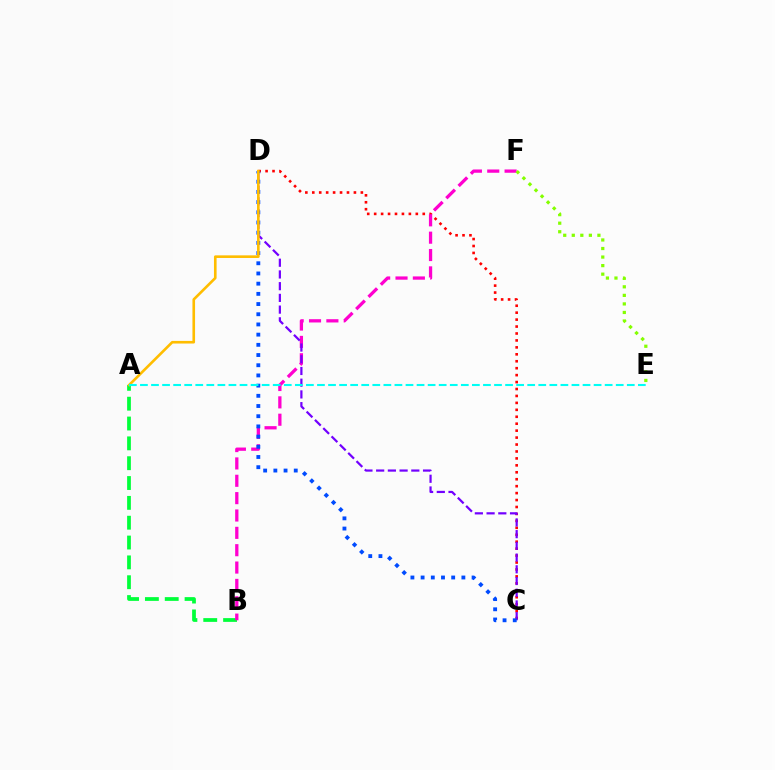{('C', 'D'): [{'color': '#ff0000', 'line_style': 'dotted', 'thickness': 1.89}, {'color': '#7200ff', 'line_style': 'dashed', 'thickness': 1.59}, {'color': '#004bff', 'line_style': 'dotted', 'thickness': 2.77}], ('A', 'B'): [{'color': '#00ff39', 'line_style': 'dashed', 'thickness': 2.69}], ('B', 'F'): [{'color': '#ff00cf', 'line_style': 'dashed', 'thickness': 2.36}], ('A', 'D'): [{'color': '#ffbd00', 'line_style': 'solid', 'thickness': 1.89}], ('A', 'E'): [{'color': '#00fff6', 'line_style': 'dashed', 'thickness': 1.5}], ('E', 'F'): [{'color': '#84ff00', 'line_style': 'dotted', 'thickness': 2.32}]}